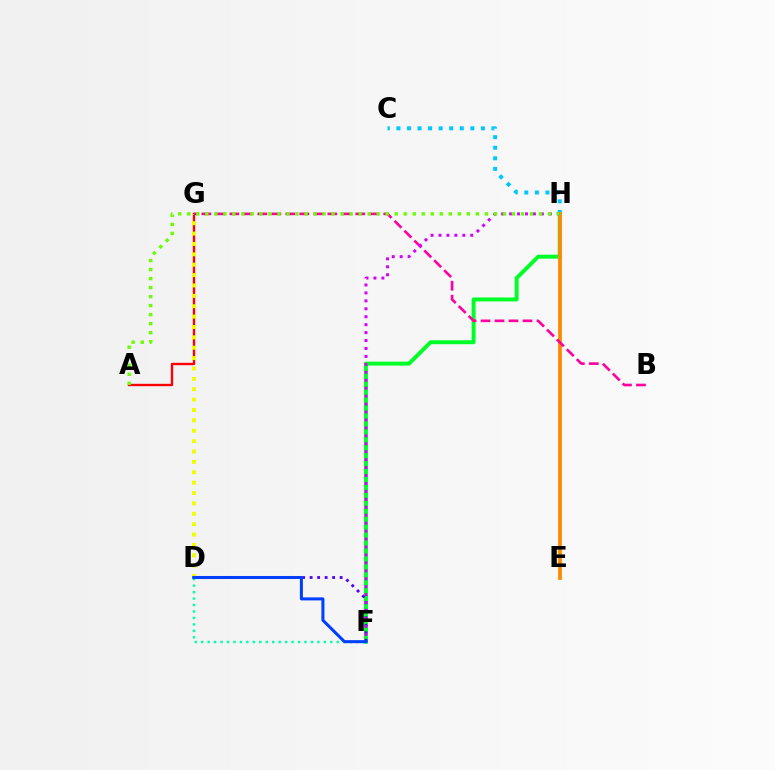{('C', 'H'): [{'color': '#00c7ff', 'line_style': 'dotted', 'thickness': 2.87}], ('A', 'G'): [{'color': '#ff0000', 'line_style': 'solid', 'thickness': 1.69}], ('F', 'H'): [{'color': '#00ff27', 'line_style': 'solid', 'thickness': 2.84}, {'color': '#d600ff', 'line_style': 'dotted', 'thickness': 2.16}], ('E', 'H'): [{'color': '#ff8800', 'line_style': 'solid', 'thickness': 2.7}], ('D', 'G'): [{'color': '#eeff00', 'line_style': 'dotted', 'thickness': 2.82}], ('D', 'F'): [{'color': '#4f00ff', 'line_style': 'dotted', 'thickness': 2.04}, {'color': '#00ffaf', 'line_style': 'dotted', 'thickness': 1.75}, {'color': '#003fff', 'line_style': 'solid', 'thickness': 2.18}], ('B', 'G'): [{'color': '#ff00a0', 'line_style': 'dashed', 'thickness': 1.9}], ('A', 'H'): [{'color': '#66ff00', 'line_style': 'dotted', 'thickness': 2.45}]}